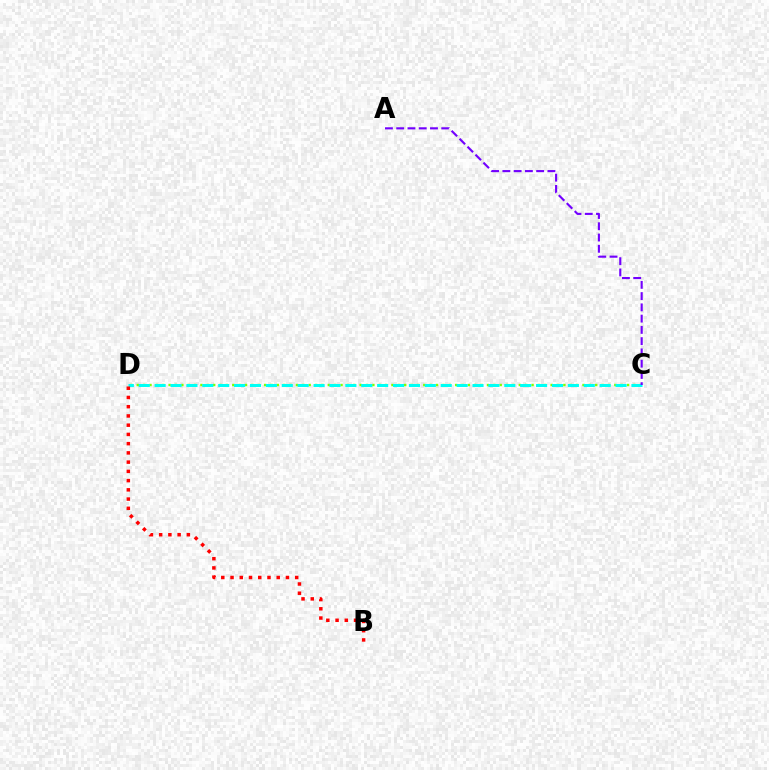{('C', 'D'): [{'color': '#84ff00', 'line_style': 'dotted', 'thickness': 1.73}, {'color': '#00fff6', 'line_style': 'dashed', 'thickness': 2.16}], ('A', 'C'): [{'color': '#7200ff', 'line_style': 'dashed', 'thickness': 1.53}], ('B', 'D'): [{'color': '#ff0000', 'line_style': 'dotted', 'thickness': 2.51}]}